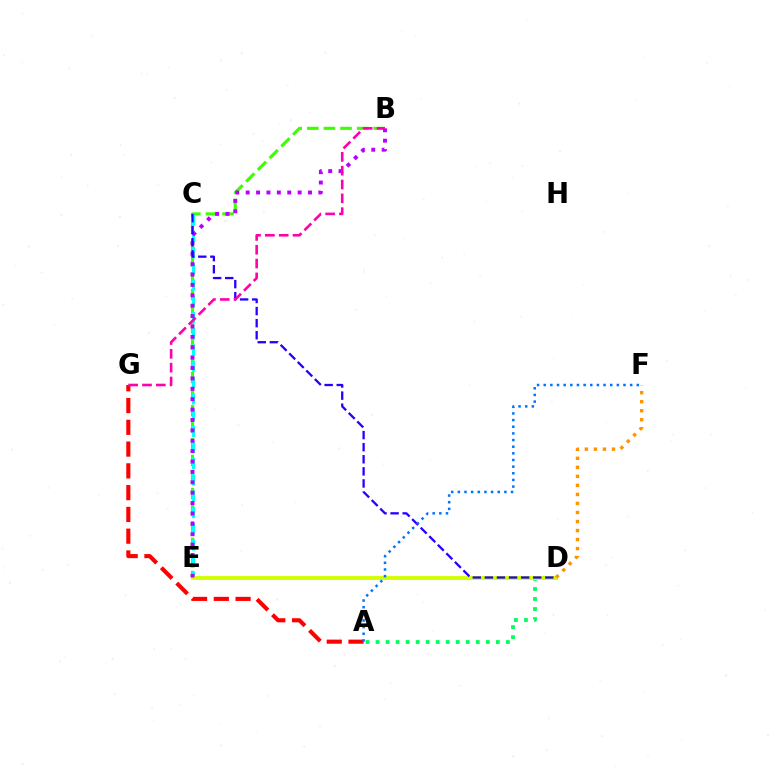{('A', 'G'): [{'color': '#ff0000', 'line_style': 'dashed', 'thickness': 2.96}], ('B', 'E'): [{'color': '#3dff00', 'line_style': 'dashed', 'thickness': 2.25}, {'color': '#b900ff', 'line_style': 'dotted', 'thickness': 2.82}], ('C', 'E'): [{'color': '#00fff6', 'line_style': 'dashed', 'thickness': 2.21}], ('A', 'D'): [{'color': '#00ff5c', 'line_style': 'dotted', 'thickness': 2.72}], ('D', 'E'): [{'color': '#d1ff00', 'line_style': 'solid', 'thickness': 2.79}], ('C', 'D'): [{'color': '#2500ff', 'line_style': 'dashed', 'thickness': 1.64}], ('D', 'F'): [{'color': '#ff9400', 'line_style': 'dotted', 'thickness': 2.45}], ('A', 'F'): [{'color': '#0074ff', 'line_style': 'dotted', 'thickness': 1.81}], ('B', 'G'): [{'color': '#ff00ac', 'line_style': 'dashed', 'thickness': 1.88}]}